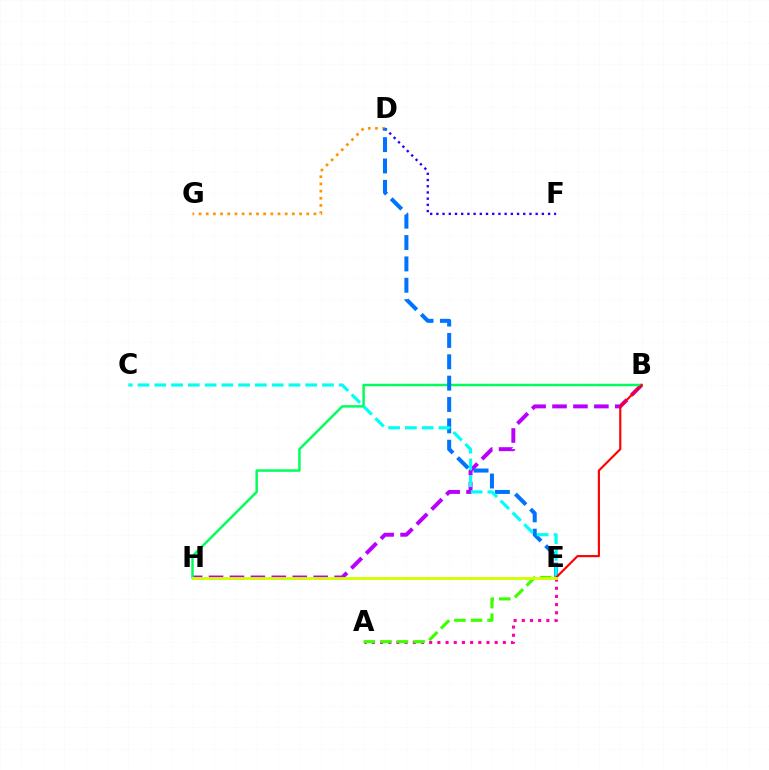{('D', 'F'): [{'color': '#2500ff', 'line_style': 'dotted', 'thickness': 1.69}], ('B', 'H'): [{'color': '#b900ff', 'line_style': 'dashed', 'thickness': 2.84}, {'color': '#00ff5c', 'line_style': 'solid', 'thickness': 1.78}], ('A', 'E'): [{'color': '#ff00ac', 'line_style': 'dotted', 'thickness': 2.22}, {'color': '#3dff00', 'line_style': 'dashed', 'thickness': 2.25}], ('D', 'G'): [{'color': '#ff9400', 'line_style': 'dotted', 'thickness': 1.95}], ('D', 'E'): [{'color': '#0074ff', 'line_style': 'dashed', 'thickness': 2.9}], ('C', 'E'): [{'color': '#00fff6', 'line_style': 'dashed', 'thickness': 2.28}], ('B', 'E'): [{'color': '#ff0000', 'line_style': 'solid', 'thickness': 1.54}], ('E', 'H'): [{'color': '#d1ff00', 'line_style': 'solid', 'thickness': 2.06}]}